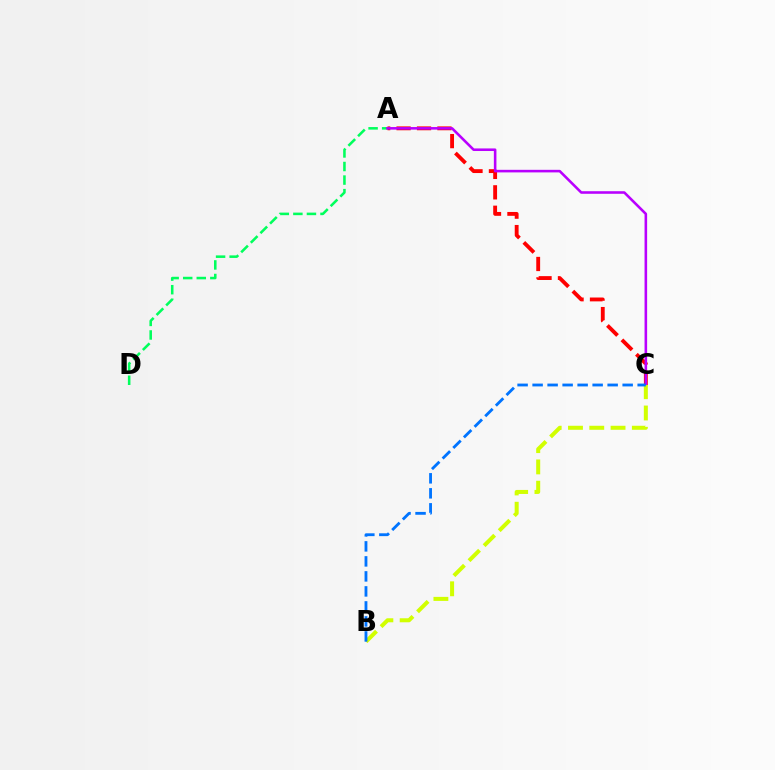{('A', 'D'): [{'color': '#00ff5c', 'line_style': 'dashed', 'thickness': 1.84}], ('A', 'C'): [{'color': '#ff0000', 'line_style': 'dashed', 'thickness': 2.77}, {'color': '#b900ff', 'line_style': 'solid', 'thickness': 1.86}], ('B', 'C'): [{'color': '#d1ff00', 'line_style': 'dashed', 'thickness': 2.89}, {'color': '#0074ff', 'line_style': 'dashed', 'thickness': 2.04}]}